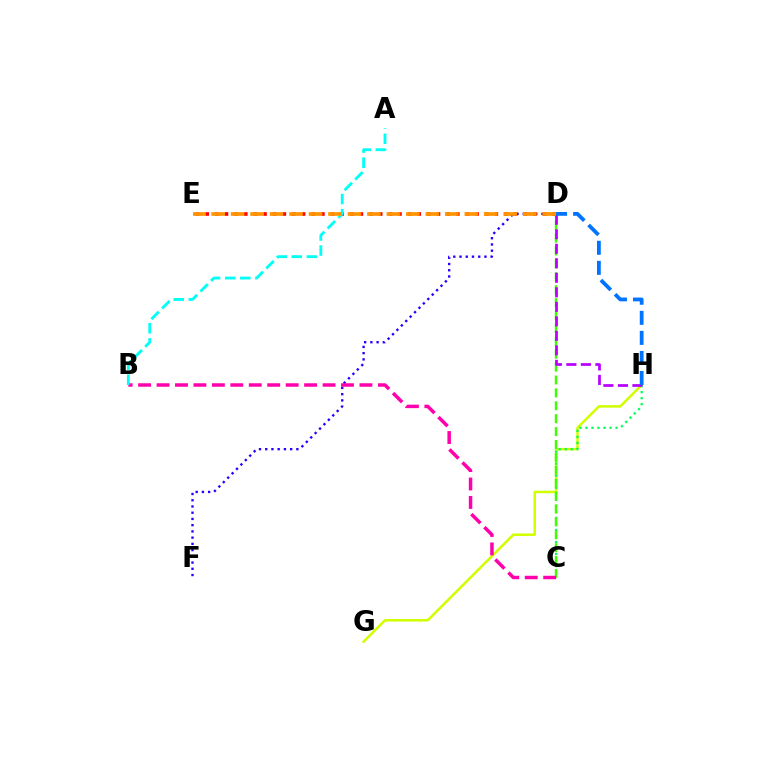{('G', 'H'): [{'color': '#d1ff00', 'line_style': 'solid', 'thickness': 1.82}], ('C', 'H'): [{'color': '#00ff5c', 'line_style': 'dotted', 'thickness': 1.64}], ('D', 'F'): [{'color': '#2500ff', 'line_style': 'dotted', 'thickness': 1.69}], ('C', 'D'): [{'color': '#3dff00', 'line_style': 'dashed', 'thickness': 1.75}], ('D', 'H'): [{'color': '#b900ff', 'line_style': 'dashed', 'thickness': 1.97}, {'color': '#0074ff', 'line_style': 'dashed', 'thickness': 2.73}], ('D', 'E'): [{'color': '#ff0000', 'line_style': 'dotted', 'thickness': 2.62}, {'color': '#ff9400', 'line_style': 'dashed', 'thickness': 2.65}], ('B', 'C'): [{'color': '#ff00ac', 'line_style': 'dashed', 'thickness': 2.51}], ('A', 'B'): [{'color': '#00fff6', 'line_style': 'dashed', 'thickness': 2.05}]}